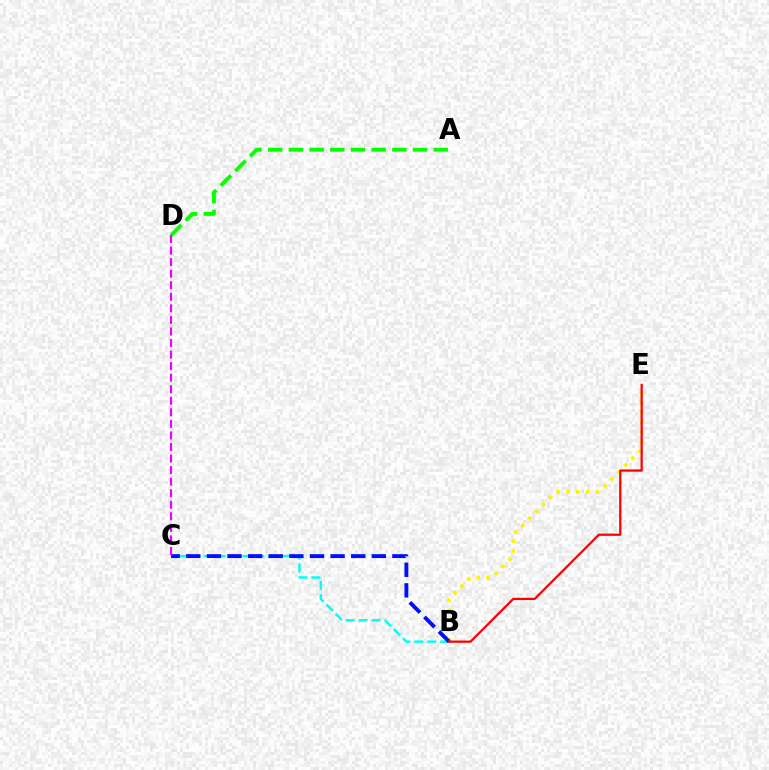{('B', 'C'): [{'color': '#00fff6', 'line_style': 'dashed', 'thickness': 1.75}, {'color': '#0010ff', 'line_style': 'dashed', 'thickness': 2.8}], ('A', 'D'): [{'color': '#08ff00', 'line_style': 'dashed', 'thickness': 2.81}], ('B', 'E'): [{'color': '#fcf500', 'line_style': 'dotted', 'thickness': 2.67}, {'color': '#ff0000', 'line_style': 'solid', 'thickness': 1.61}], ('C', 'D'): [{'color': '#ee00ff', 'line_style': 'dashed', 'thickness': 1.57}]}